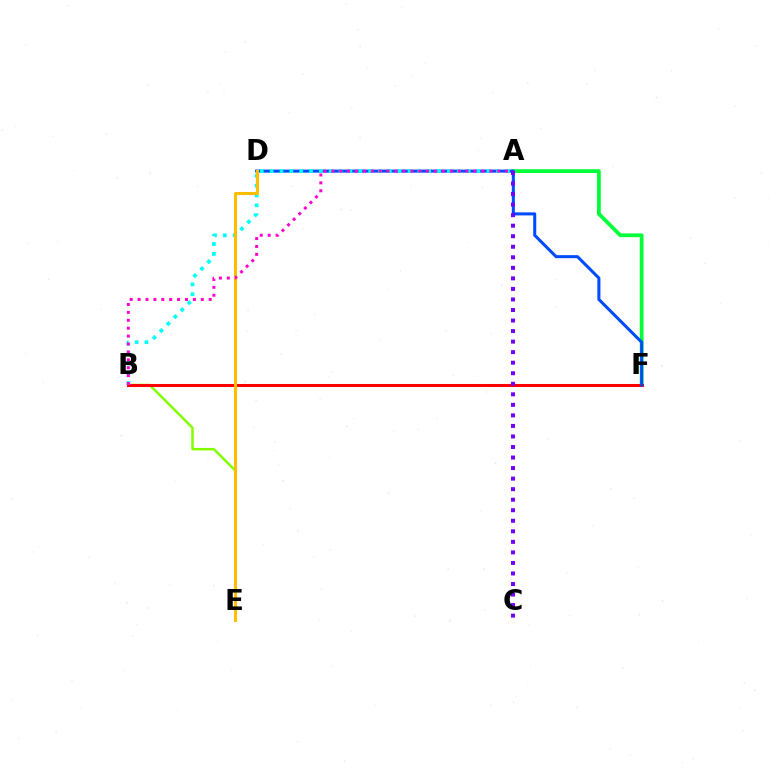{('B', 'E'): [{'color': '#84ff00', 'line_style': 'solid', 'thickness': 1.81}], ('A', 'F'): [{'color': '#00ff39', 'line_style': 'solid', 'thickness': 2.72}], ('B', 'F'): [{'color': '#ff0000', 'line_style': 'solid', 'thickness': 2.18}], ('D', 'F'): [{'color': '#004bff', 'line_style': 'solid', 'thickness': 2.19}], ('A', 'B'): [{'color': '#00fff6', 'line_style': 'dotted', 'thickness': 2.68}, {'color': '#ff00cf', 'line_style': 'dotted', 'thickness': 2.15}], ('D', 'E'): [{'color': '#ffbd00', 'line_style': 'solid', 'thickness': 2.2}], ('A', 'C'): [{'color': '#7200ff', 'line_style': 'dotted', 'thickness': 2.86}]}